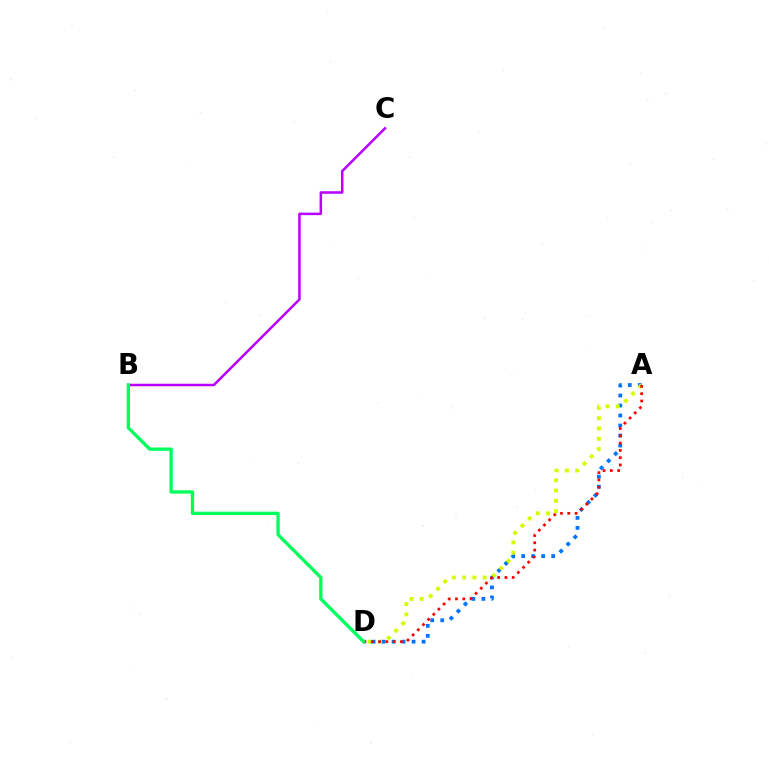{('A', 'D'): [{'color': '#0074ff', 'line_style': 'dotted', 'thickness': 2.72}, {'color': '#d1ff00', 'line_style': 'dotted', 'thickness': 2.79}, {'color': '#ff0000', 'line_style': 'dotted', 'thickness': 1.98}], ('B', 'C'): [{'color': '#b900ff', 'line_style': 'solid', 'thickness': 1.81}], ('B', 'D'): [{'color': '#00ff5c', 'line_style': 'solid', 'thickness': 2.39}]}